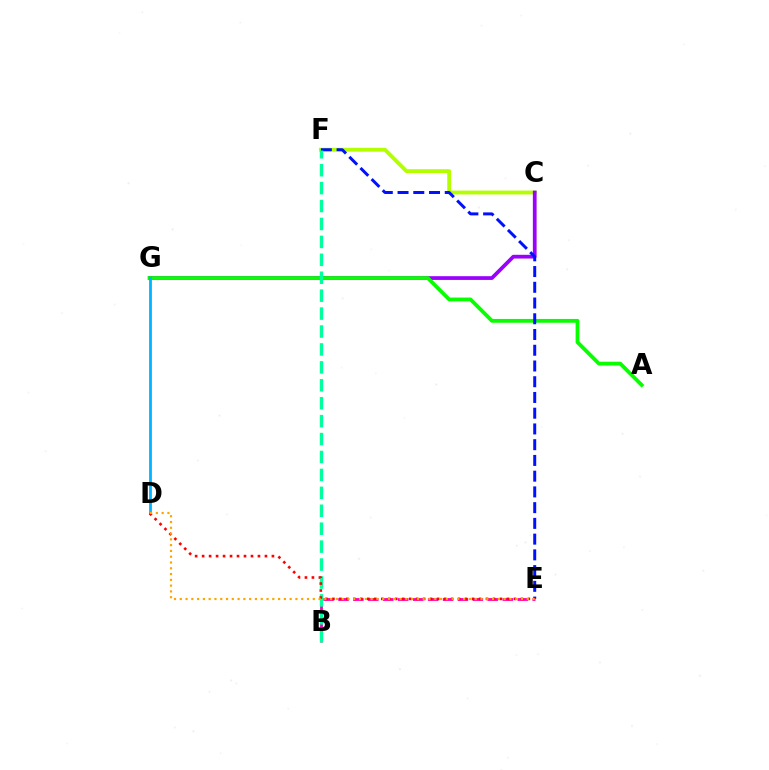{('C', 'F'): [{'color': '#b3ff00', 'line_style': 'solid', 'thickness': 2.76}], ('C', 'G'): [{'color': '#9b00ff', 'line_style': 'solid', 'thickness': 2.69}], ('A', 'G'): [{'color': '#08ff00', 'line_style': 'solid', 'thickness': 2.72}], ('E', 'F'): [{'color': '#0010ff', 'line_style': 'dashed', 'thickness': 2.14}], ('B', 'E'): [{'color': '#ff00bd', 'line_style': 'dashed', 'thickness': 2.03}], ('D', 'G'): [{'color': '#00b5ff', 'line_style': 'solid', 'thickness': 2.01}], ('B', 'F'): [{'color': '#00ff9d', 'line_style': 'dashed', 'thickness': 2.44}], ('D', 'E'): [{'color': '#ff0000', 'line_style': 'dotted', 'thickness': 1.9}, {'color': '#ffa500', 'line_style': 'dotted', 'thickness': 1.57}]}